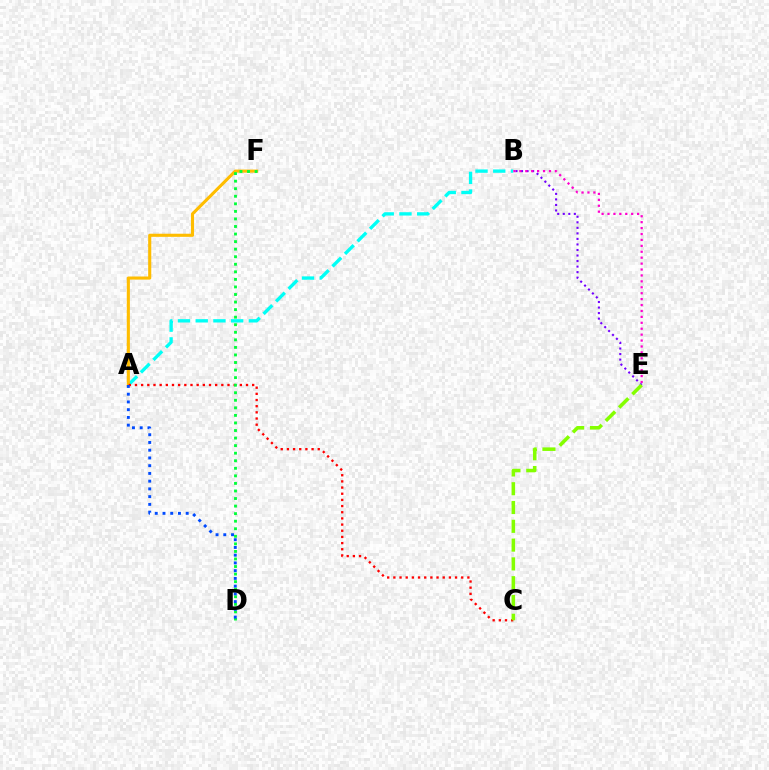{('B', 'E'): [{'color': '#7200ff', 'line_style': 'dotted', 'thickness': 1.5}, {'color': '#ff00cf', 'line_style': 'dotted', 'thickness': 1.61}], ('A', 'B'): [{'color': '#00fff6', 'line_style': 'dashed', 'thickness': 2.41}], ('A', 'F'): [{'color': '#ffbd00', 'line_style': 'solid', 'thickness': 2.24}], ('A', 'C'): [{'color': '#ff0000', 'line_style': 'dotted', 'thickness': 1.68}], ('D', 'F'): [{'color': '#00ff39', 'line_style': 'dotted', 'thickness': 2.05}], ('A', 'D'): [{'color': '#004bff', 'line_style': 'dotted', 'thickness': 2.1}], ('C', 'E'): [{'color': '#84ff00', 'line_style': 'dashed', 'thickness': 2.55}]}